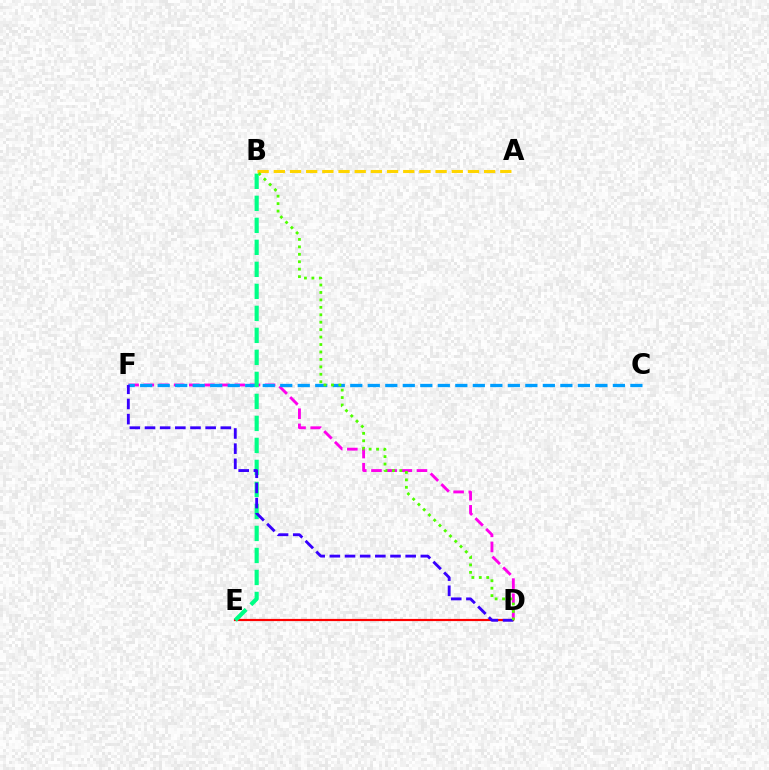{('D', 'E'): [{'color': '#ff0000', 'line_style': 'solid', 'thickness': 1.57}], ('D', 'F'): [{'color': '#ff00ed', 'line_style': 'dashed', 'thickness': 2.06}, {'color': '#3700ff', 'line_style': 'dashed', 'thickness': 2.06}], ('C', 'F'): [{'color': '#009eff', 'line_style': 'dashed', 'thickness': 2.38}], ('B', 'E'): [{'color': '#00ff86', 'line_style': 'dashed', 'thickness': 2.99}], ('A', 'B'): [{'color': '#ffd500', 'line_style': 'dashed', 'thickness': 2.2}], ('B', 'D'): [{'color': '#4fff00', 'line_style': 'dotted', 'thickness': 2.02}]}